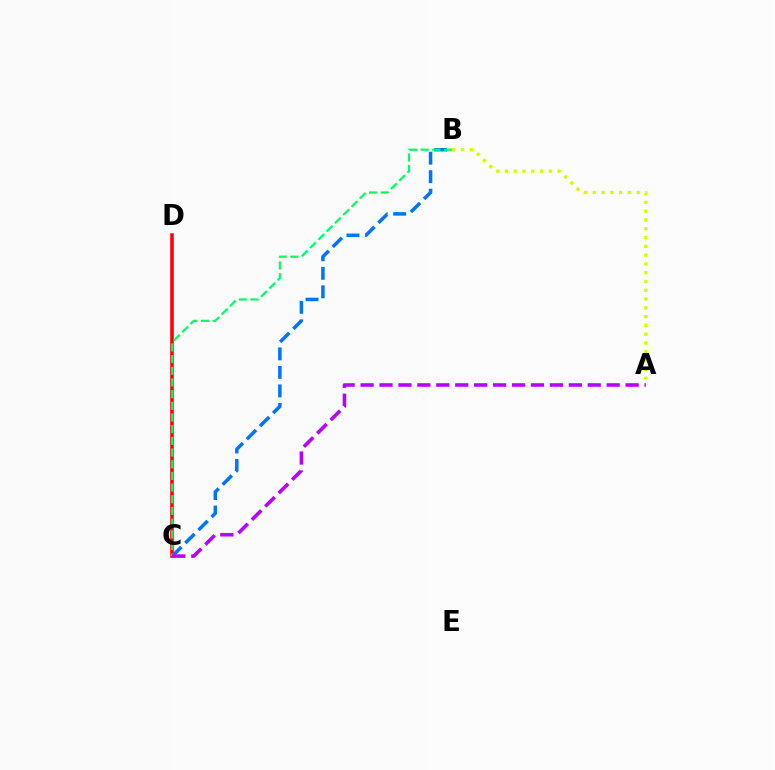{('B', 'C'): [{'color': '#0074ff', 'line_style': 'dashed', 'thickness': 2.51}, {'color': '#00ff5c', 'line_style': 'dashed', 'thickness': 1.59}], ('C', 'D'): [{'color': '#ff0000', 'line_style': 'solid', 'thickness': 2.56}], ('A', 'B'): [{'color': '#d1ff00', 'line_style': 'dotted', 'thickness': 2.39}], ('A', 'C'): [{'color': '#b900ff', 'line_style': 'dashed', 'thickness': 2.57}]}